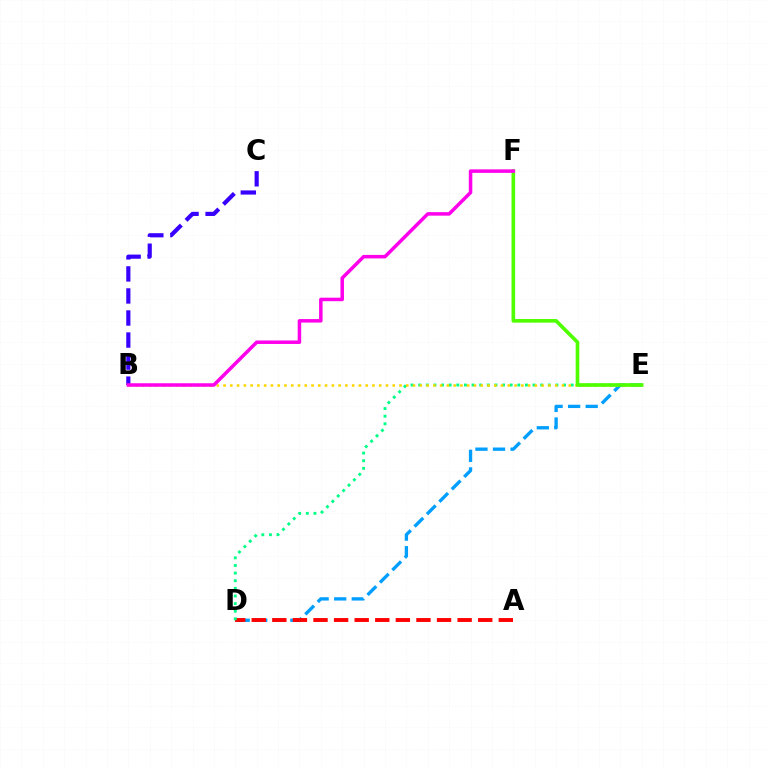{('D', 'E'): [{'color': '#009eff', 'line_style': 'dashed', 'thickness': 2.39}, {'color': '#00ff86', 'line_style': 'dotted', 'thickness': 2.07}], ('A', 'D'): [{'color': '#ff0000', 'line_style': 'dashed', 'thickness': 2.8}], ('B', 'E'): [{'color': '#ffd500', 'line_style': 'dotted', 'thickness': 1.84}], ('E', 'F'): [{'color': '#4fff00', 'line_style': 'solid', 'thickness': 2.61}], ('B', 'C'): [{'color': '#3700ff', 'line_style': 'dashed', 'thickness': 2.99}], ('B', 'F'): [{'color': '#ff00ed', 'line_style': 'solid', 'thickness': 2.52}]}